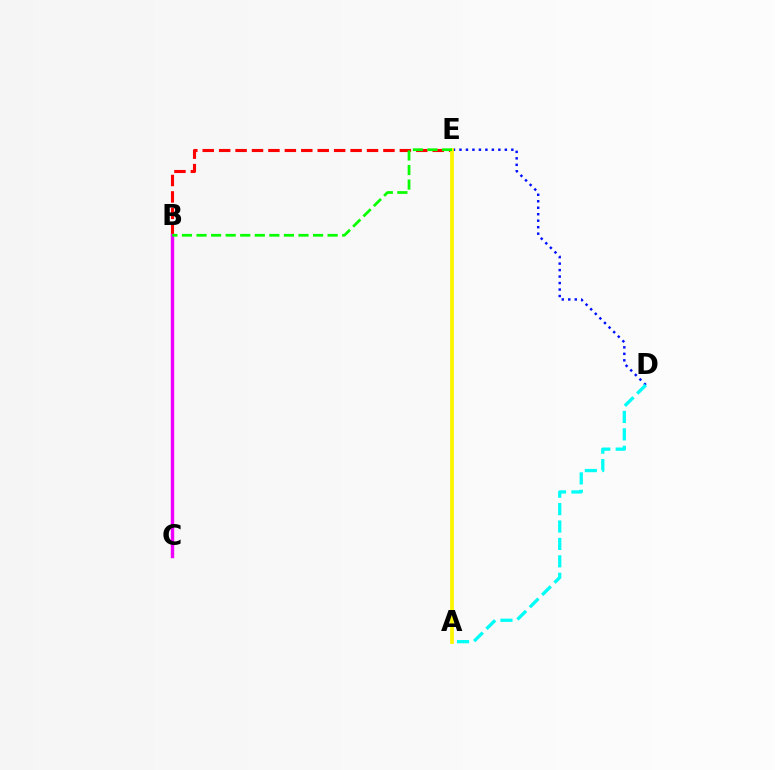{('D', 'E'): [{'color': '#0010ff', 'line_style': 'dotted', 'thickness': 1.76}], ('B', 'E'): [{'color': '#ff0000', 'line_style': 'dashed', 'thickness': 2.23}, {'color': '#08ff00', 'line_style': 'dashed', 'thickness': 1.98}], ('A', 'E'): [{'color': '#fcf500', 'line_style': 'solid', 'thickness': 2.71}], ('A', 'D'): [{'color': '#00fff6', 'line_style': 'dashed', 'thickness': 2.37}], ('B', 'C'): [{'color': '#ee00ff', 'line_style': 'solid', 'thickness': 2.45}]}